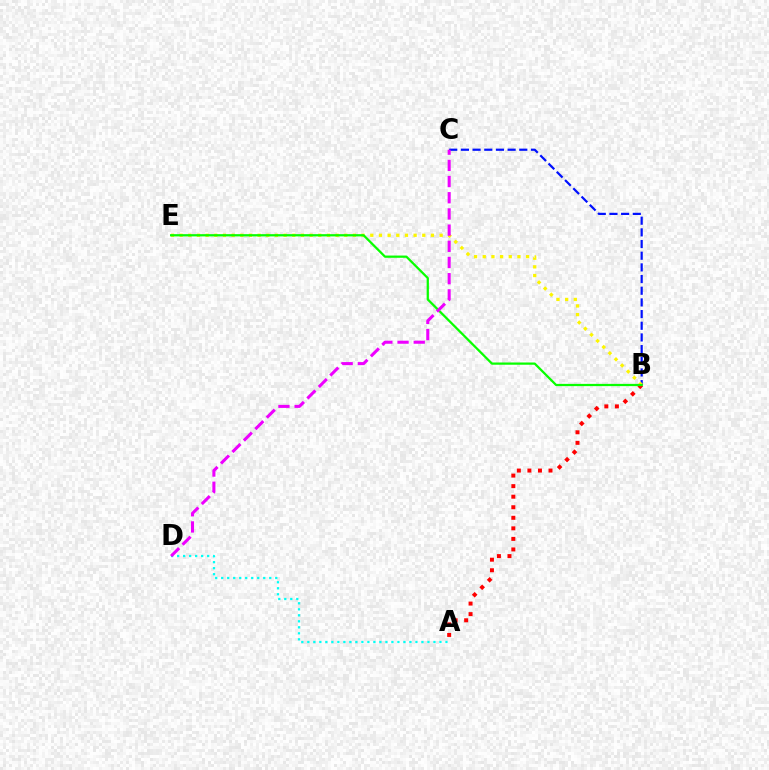{('A', 'D'): [{'color': '#00fff6', 'line_style': 'dotted', 'thickness': 1.63}], ('A', 'B'): [{'color': '#ff0000', 'line_style': 'dotted', 'thickness': 2.87}], ('B', 'C'): [{'color': '#0010ff', 'line_style': 'dashed', 'thickness': 1.59}], ('B', 'E'): [{'color': '#fcf500', 'line_style': 'dotted', 'thickness': 2.35}, {'color': '#08ff00', 'line_style': 'solid', 'thickness': 1.62}], ('C', 'D'): [{'color': '#ee00ff', 'line_style': 'dashed', 'thickness': 2.2}]}